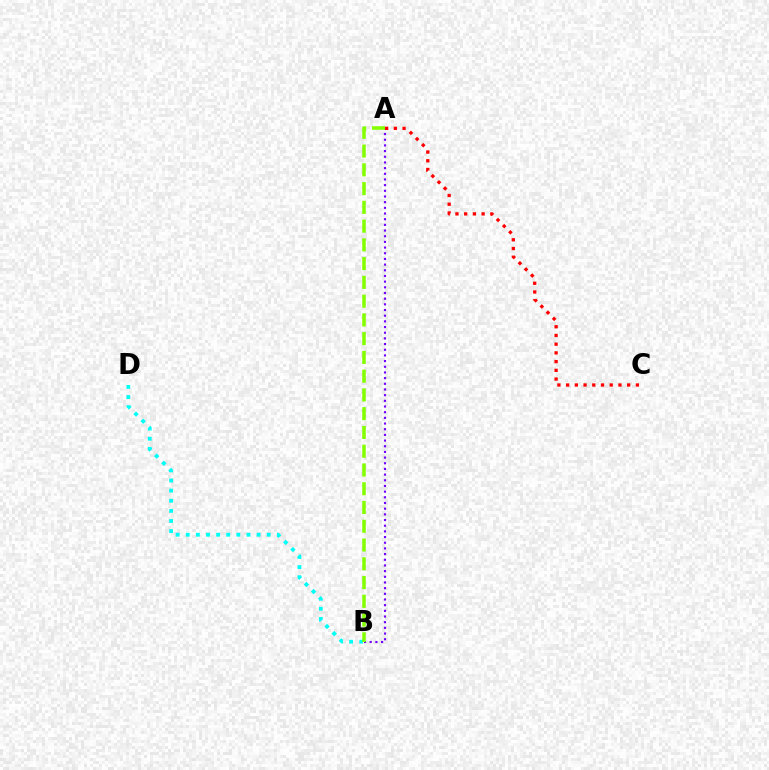{('A', 'B'): [{'color': '#7200ff', 'line_style': 'dotted', 'thickness': 1.54}, {'color': '#84ff00', 'line_style': 'dashed', 'thickness': 2.55}], ('B', 'D'): [{'color': '#00fff6', 'line_style': 'dotted', 'thickness': 2.75}], ('A', 'C'): [{'color': '#ff0000', 'line_style': 'dotted', 'thickness': 2.37}]}